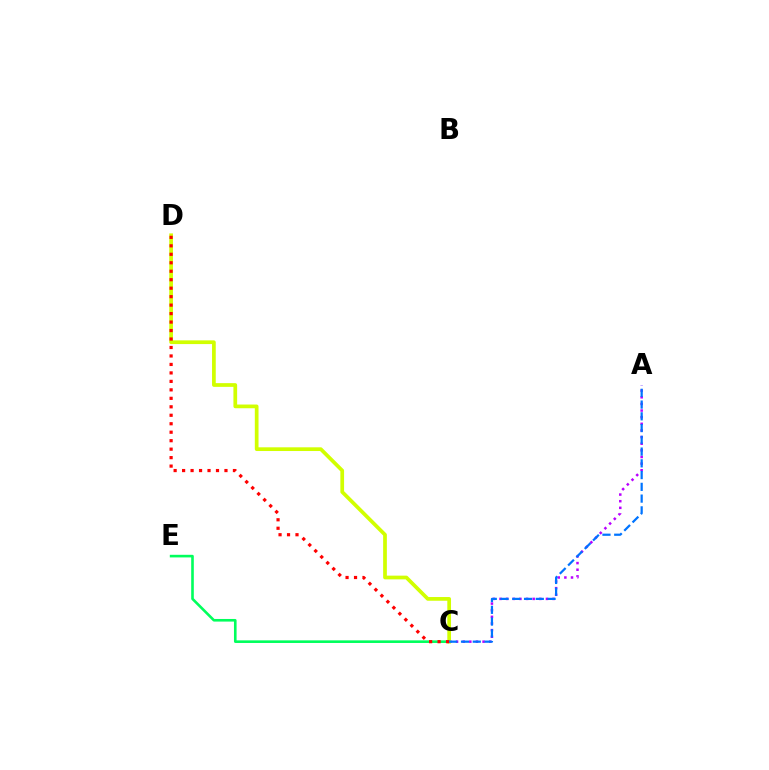{('A', 'C'): [{'color': '#b900ff', 'line_style': 'dotted', 'thickness': 1.8}, {'color': '#0074ff', 'line_style': 'dashed', 'thickness': 1.6}], ('C', 'D'): [{'color': '#d1ff00', 'line_style': 'solid', 'thickness': 2.68}, {'color': '#ff0000', 'line_style': 'dotted', 'thickness': 2.3}], ('C', 'E'): [{'color': '#00ff5c', 'line_style': 'solid', 'thickness': 1.88}]}